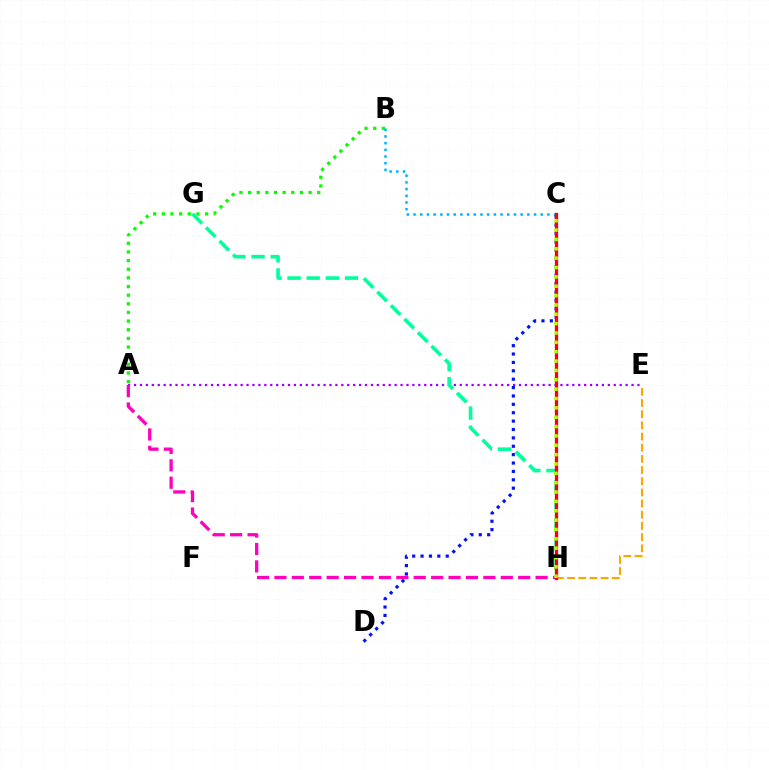{('A', 'E'): [{'color': '#9b00ff', 'line_style': 'dotted', 'thickness': 1.61}], ('A', 'B'): [{'color': '#08ff00', 'line_style': 'dotted', 'thickness': 2.35}], ('B', 'C'): [{'color': '#00b5ff', 'line_style': 'dotted', 'thickness': 1.82}], ('G', 'H'): [{'color': '#00ff9d', 'line_style': 'dashed', 'thickness': 2.6}], ('C', 'D'): [{'color': '#0010ff', 'line_style': 'dotted', 'thickness': 2.28}], ('E', 'H'): [{'color': '#ffa500', 'line_style': 'dashed', 'thickness': 1.52}], ('C', 'H'): [{'color': '#ff0000', 'line_style': 'solid', 'thickness': 2.36}, {'color': '#b3ff00', 'line_style': 'dotted', 'thickness': 2.54}], ('A', 'H'): [{'color': '#ff00bd', 'line_style': 'dashed', 'thickness': 2.37}]}